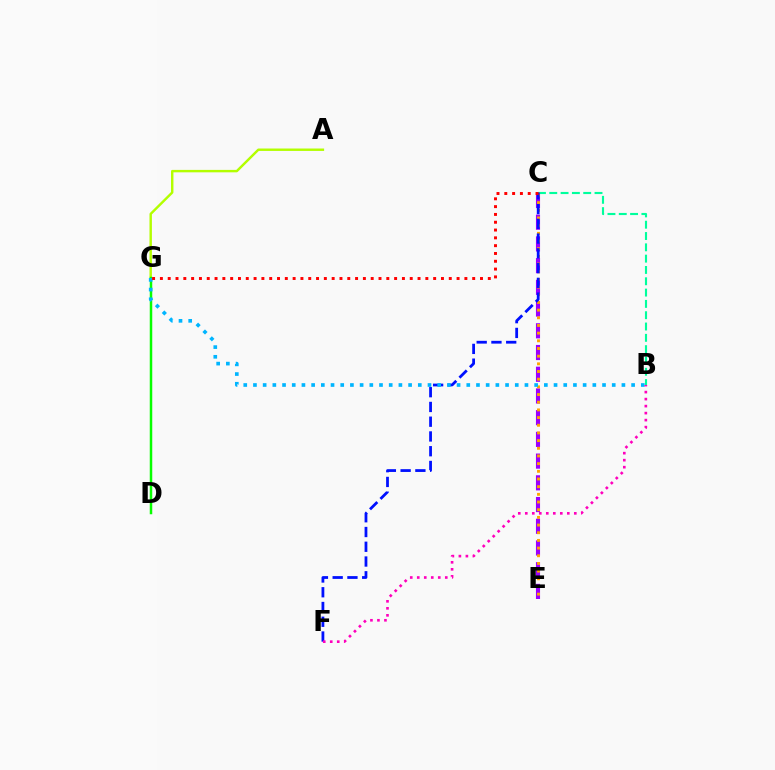{('B', 'C'): [{'color': '#00ff9d', 'line_style': 'dashed', 'thickness': 1.54}], ('A', 'G'): [{'color': '#b3ff00', 'line_style': 'solid', 'thickness': 1.75}], ('D', 'G'): [{'color': '#08ff00', 'line_style': 'solid', 'thickness': 1.8}], ('C', 'E'): [{'color': '#9b00ff', 'line_style': 'dashed', 'thickness': 2.95}, {'color': '#ffa500', 'line_style': 'dotted', 'thickness': 2.09}], ('C', 'F'): [{'color': '#0010ff', 'line_style': 'dashed', 'thickness': 2.0}], ('B', 'G'): [{'color': '#00b5ff', 'line_style': 'dotted', 'thickness': 2.63}], ('B', 'F'): [{'color': '#ff00bd', 'line_style': 'dotted', 'thickness': 1.9}], ('C', 'G'): [{'color': '#ff0000', 'line_style': 'dotted', 'thickness': 2.12}]}